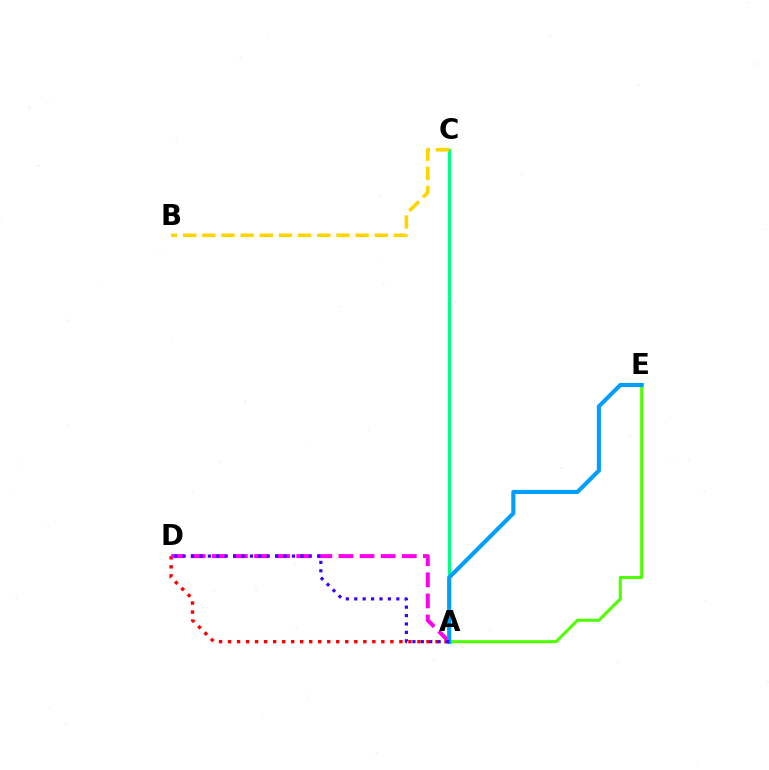{('A', 'D'): [{'color': '#ff0000', 'line_style': 'dotted', 'thickness': 2.45}, {'color': '#ff00ed', 'line_style': 'dashed', 'thickness': 2.87}, {'color': '#3700ff', 'line_style': 'dotted', 'thickness': 2.29}], ('A', 'E'): [{'color': '#4fff00', 'line_style': 'solid', 'thickness': 2.21}, {'color': '#009eff', 'line_style': 'solid', 'thickness': 2.95}], ('A', 'C'): [{'color': '#00ff86', 'line_style': 'solid', 'thickness': 2.29}], ('B', 'C'): [{'color': '#ffd500', 'line_style': 'dashed', 'thickness': 2.6}]}